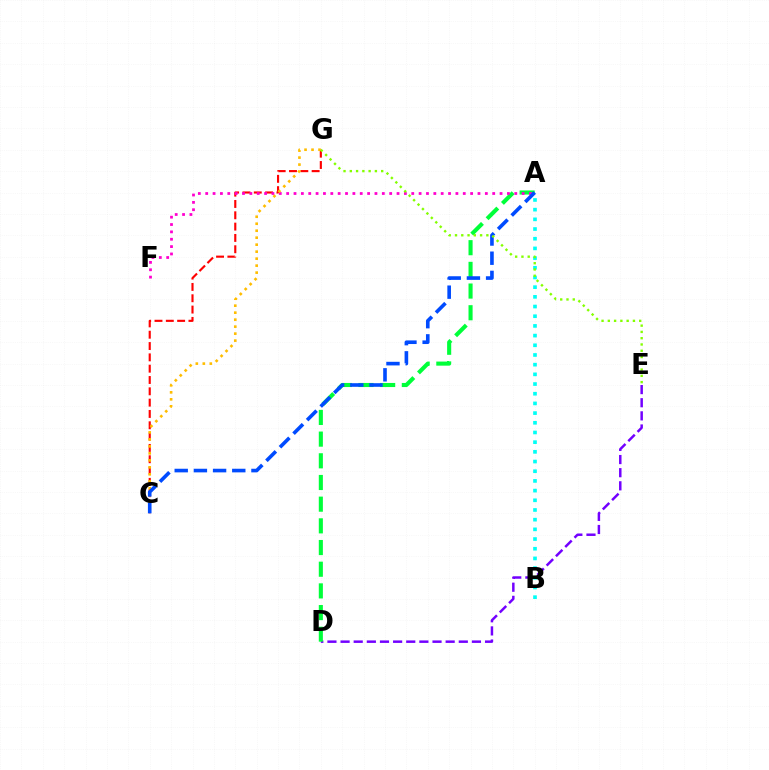{('D', 'E'): [{'color': '#7200ff', 'line_style': 'dashed', 'thickness': 1.78}], ('A', 'B'): [{'color': '#00fff6', 'line_style': 'dotted', 'thickness': 2.63}], ('C', 'G'): [{'color': '#ff0000', 'line_style': 'dashed', 'thickness': 1.54}, {'color': '#ffbd00', 'line_style': 'dotted', 'thickness': 1.9}], ('A', 'D'): [{'color': '#00ff39', 'line_style': 'dashed', 'thickness': 2.95}], ('A', 'F'): [{'color': '#ff00cf', 'line_style': 'dotted', 'thickness': 2.0}], ('A', 'C'): [{'color': '#004bff', 'line_style': 'dashed', 'thickness': 2.61}], ('E', 'G'): [{'color': '#84ff00', 'line_style': 'dotted', 'thickness': 1.7}]}